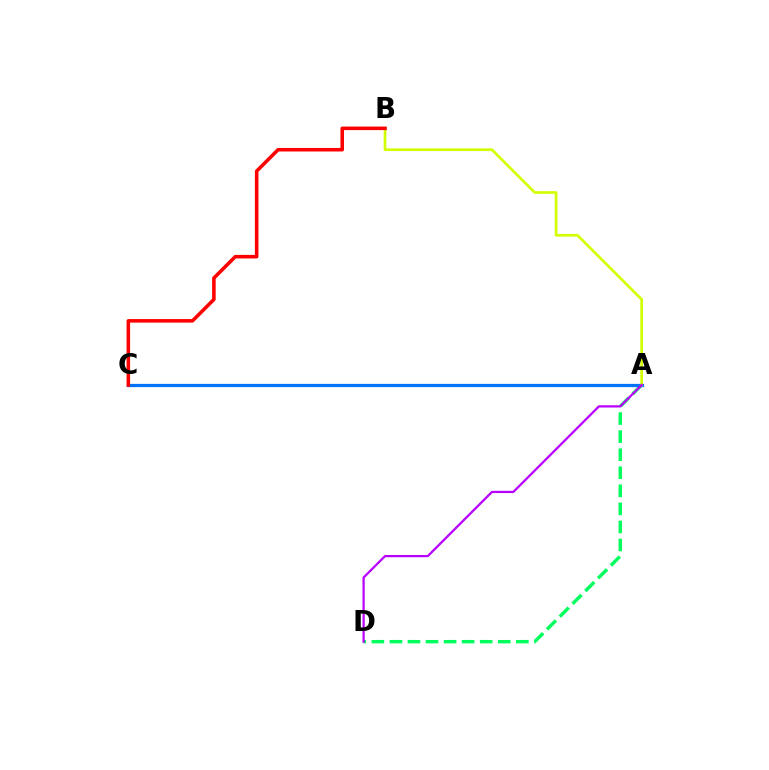{('A', 'D'): [{'color': '#00ff5c', 'line_style': 'dashed', 'thickness': 2.45}, {'color': '#b900ff', 'line_style': 'solid', 'thickness': 1.61}], ('A', 'C'): [{'color': '#0074ff', 'line_style': 'solid', 'thickness': 2.33}], ('A', 'B'): [{'color': '#d1ff00', 'line_style': 'solid', 'thickness': 1.93}], ('B', 'C'): [{'color': '#ff0000', 'line_style': 'solid', 'thickness': 2.55}]}